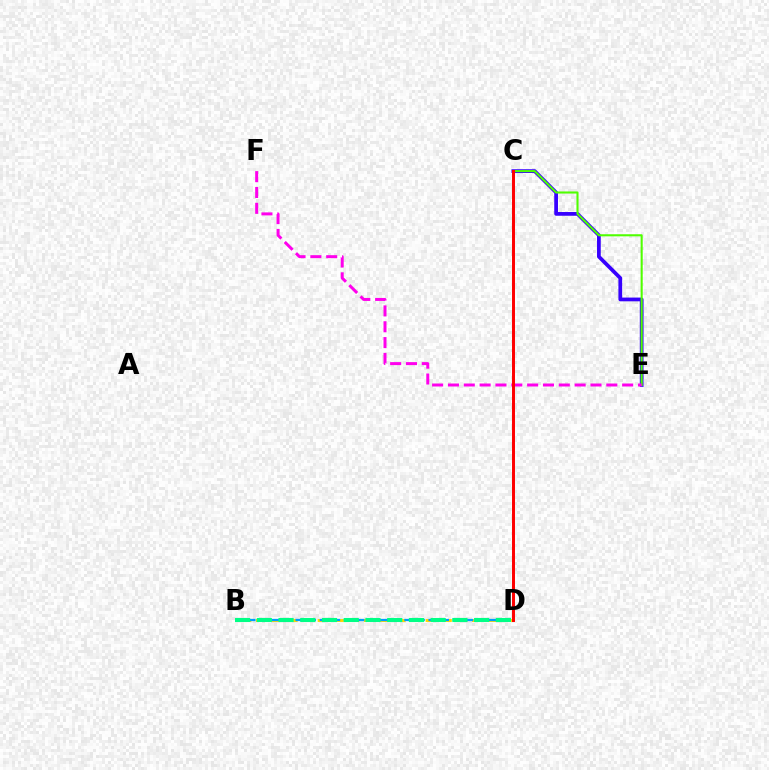{('C', 'E'): [{'color': '#3700ff', 'line_style': 'solid', 'thickness': 2.69}, {'color': '#4fff00', 'line_style': 'solid', 'thickness': 1.5}], ('E', 'F'): [{'color': '#ff00ed', 'line_style': 'dashed', 'thickness': 2.15}], ('B', 'D'): [{'color': '#ffd500', 'line_style': 'dashed', 'thickness': 2.09}, {'color': '#009eff', 'line_style': 'dashed', 'thickness': 1.64}, {'color': '#00ff86', 'line_style': 'dashed', 'thickness': 2.95}], ('C', 'D'): [{'color': '#ff0000', 'line_style': 'solid', 'thickness': 2.14}]}